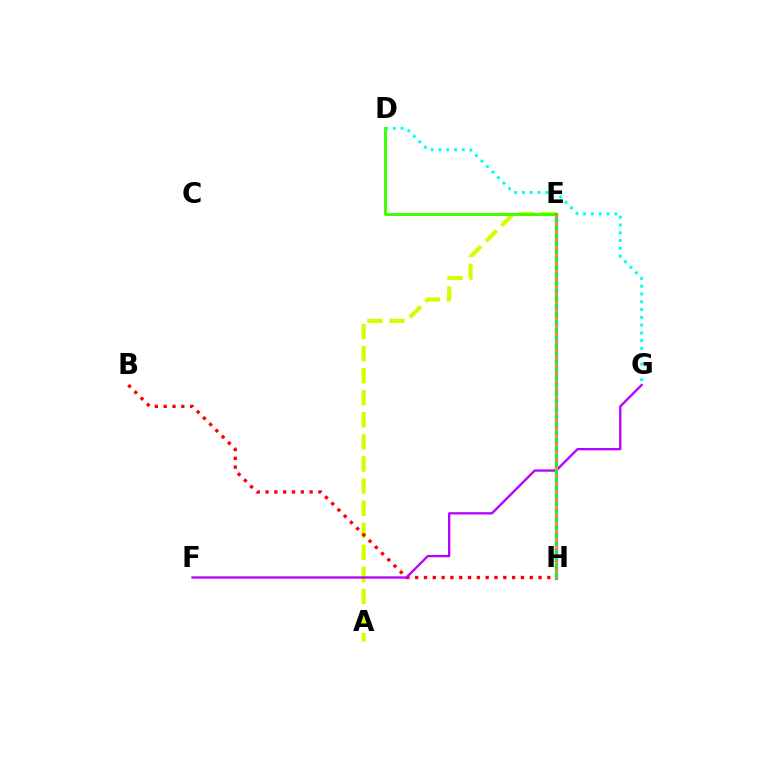{('A', 'E'): [{'color': '#d1ff00', 'line_style': 'dashed', 'thickness': 3.0}], ('B', 'H'): [{'color': '#ff0000', 'line_style': 'dotted', 'thickness': 2.39}], ('E', 'H'): [{'color': '#0074ff', 'line_style': 'dotted', 'thickness': 2.28}, {'color': '#2500ff', 'line_style': 'dotted', 'thickness': 1.5}, {'color': '#ff00ac', 'line_style': 'solid', 'thickness': 2.29}, {'color': '#00ff5c', 'line_style': 'solid', 'thickness': 1.95}, {'color': '#ff9400', 'line_style': 'dotted', 'thickness': 2.14}], ('D', 'G'): [{'color': '#00fff6', 'line_style': 'dotted', 'thickness': 2.12}], ('D', 'E'): [{'color': '#3dff00', 'line_style': 'solid', 'thickness': 2.12}], ('F', 'G'): [{'color': '#b900ff', 'line_style': 'solid', 'thickness': 1.68}]}